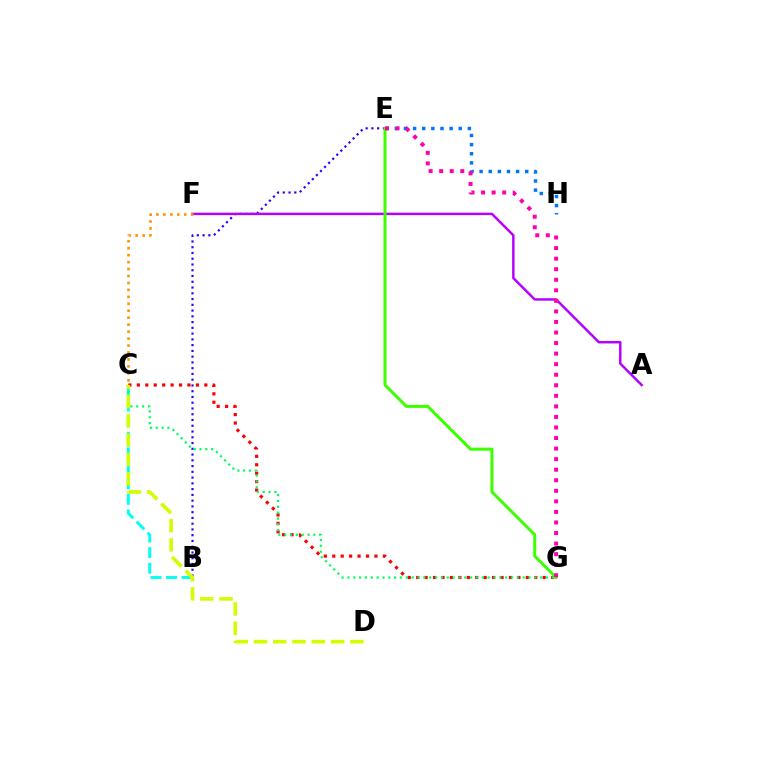{('C', 'G'): [{'color': '#ff0000', 'line_style': 'dotted', 'thickness': 2.29}, {'color': '#00ff5c', 'line_style': 'dotted', 'thickness': 1.59}], ('B', 'E'): [{'color': '#2500ff', 'line_style': 'dotted', 'thickness': 1.56}], ('B', 'C'): [{'color': '#00fff6', 'line_style': 'dashed', 'thickness': 2.11}], ('A', 'F'): [{'color': '#b900ff', 'line_style': 'solid', 'thickness': 1.77}], ('C', 'F'): [{'color': '#ff9400', 'line_style': 'dotted', 'thickness': 1.89}], ('E', 'H'): [{'color': '#0074ff', 'line_style': 'dotted', 'thickness': 2.48}], ('C', 'D'): [{'color': '#d1ff00', 'line_style': 'dashed', 'thickness': 2.62}], ('E', 'G'): [{'color': '#3dff00', 'line_style': 'solid', 'thickness': 2.17}, {'color': '#ff00ac', 'line_style': 'dotted', 'thickness': 2.87}]}